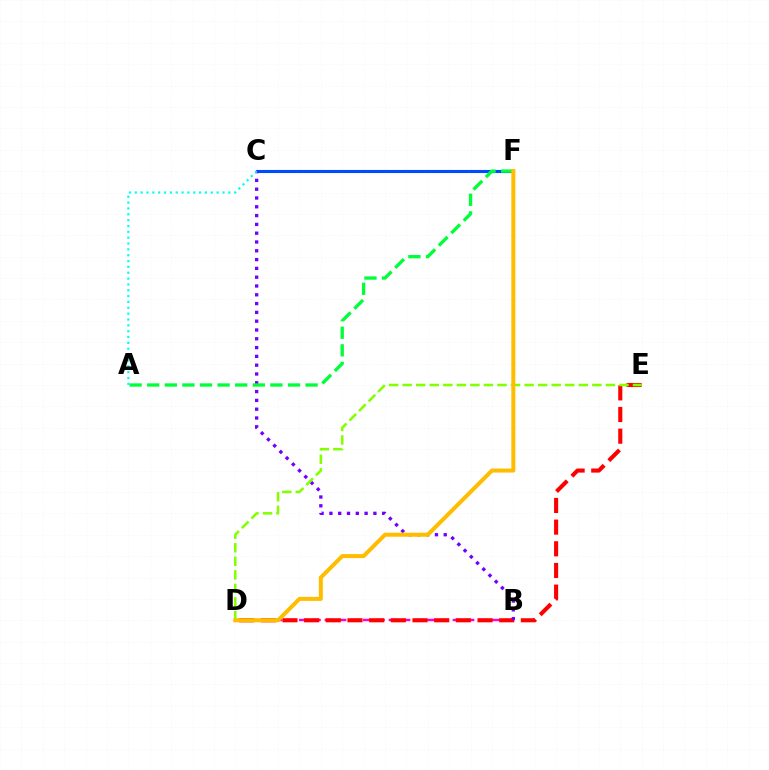{('C', 'F'): [{'color': '#004bff', 'line_style': 'solid', 'thickness': 2.23}], ('B', 'D'): [{'color': '#ff00cf', 'line_style': 'dashed', 'thickness': 1.74}], ('D', 'E'): [{'color': '#ff0000', 'line_style': 'dashed', 'thickness': 2.94}, {'color': '#84ff00', 'line_style': 'dashed', 'thickness': 1.84}], ('B', 'C'): [{'color': '#7200ff', 'line_style': 'dotted', 'thickness': 2.39}], ('A', 'F'): [{'color': '#00ff39', 'line_style': 'dashed', 'thickness': 2.39}], ('A', 'C'): [{'color': '#00fff6', 'line_style': 'dotted', 'thickness': 1.59}], ('D', 'F'): [{'color': '#ffbd00', 'line_style': 'solid', 'thickness': 2.89}]}